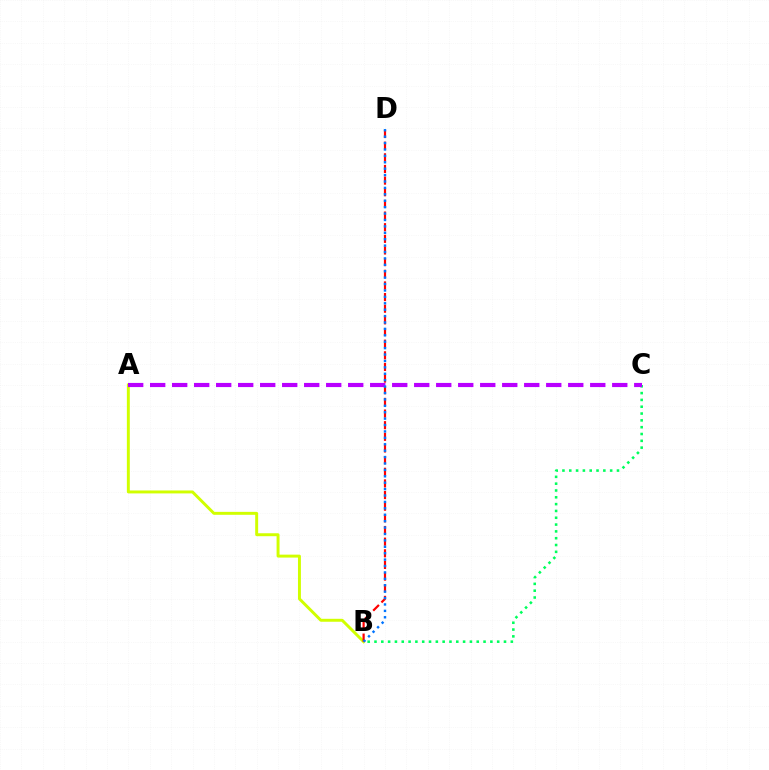{('A', 'B'): [{'color': '#d1ff00', 'line_style': 'solid', 'thickness': 2.12}], ('B', 'C'): [{'color': '#00ff5c', 'line_style': 'dotted', 'thickness': 1.85}], ('B', 'D'): [{'color': '#ff0000', 'line_style': 'dashed', 'thickness': 1.58}, {'color': '#0074ff', 'line_style': 'dotted', 'thickness': 1.74}], ('A', 'C'): [{'color': '#b900ff', 'line_style': 'dashed', 'thickness': 2.99}]}